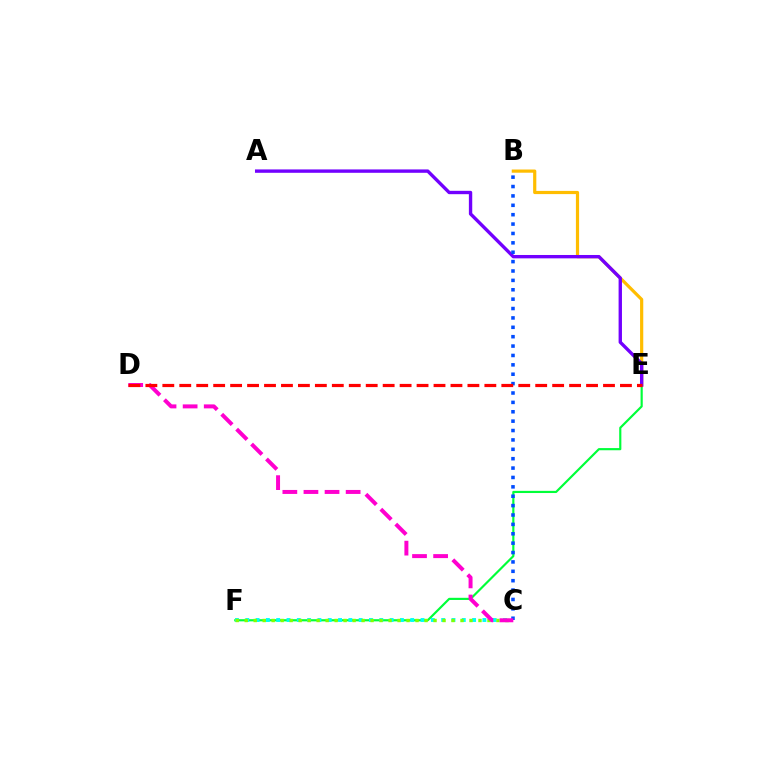{('E', 'F'): [{'color': '#00ff39', 'line_style': 'solid', 'thickness': 1.56}], ('B', 'E'): [{'color': '#ffbd00', 'line_style': 'solid', 'thickness': 2.3}], ('C', 'F'): [{'color': '#00fff6', 'line_style': 'dotted', 'thickness': 2.8}, {'color': '#84ff00', 'line_style': 'dotted', 'thickness': 2.44}], ('A', 'E'): [{'color': '#7200ff', 'line_style': 'solid', 'thickness': 2.43}], ('B', 'C'): [{'color': '#004bff', 'line_style': 'dotted', 'thickness': 2.55}], ('C', 'D'): [{'color': '#ff00cf', 'line_style': 'dashed', 'thickness': 2.87}], ('D', 'E'): [{'color': '#ff0000', 'line_style': 'dashed', 'thickness': 2.3}]}